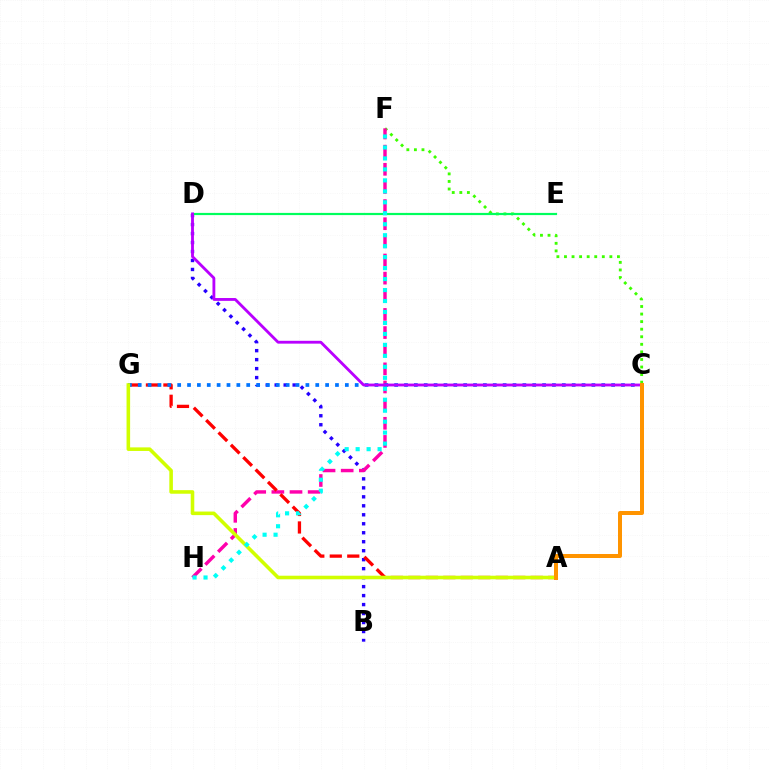{('C', 'F'): [{'color': '#3dff00', 'line_style': 'dotted', 'thickness': 2.06}], ('B', 'D'): [{'color': '#2500ff', 'line_style': 'dotted', 'thickness': 2.44}], ('D', 'E'): [{'color': '#00ff5c', 'line_style': 'solid', 'thickness': 1.58}], ('F', 'H'): [{'color': '#ff00ac', 'line_style': 'dashed', 'thickness': 2.46}, {'color': '#00fff6', 'line_style': 'dotted', 'thickness': 2.98}], ('A', 'G'): [{'color': '#ff0000', 'line_style': 'dashed', 'thickness': 2.38}, {'color': '#d1ff00', 'line_style': 'solid', 'thickness': 2.58}], ('C', 'G'): [{'color': '#0074ff', 'line_style': 'dotted', 'thickness': 2.68}], ('C', 'D'): [{'color': '#b900ff', 'line_style': 'solid', 'thickness': 2.04}], ('A', 'C'): [{'color': '#ff9400', 'line_style': 'solid', 'thickness': 2.88}]}